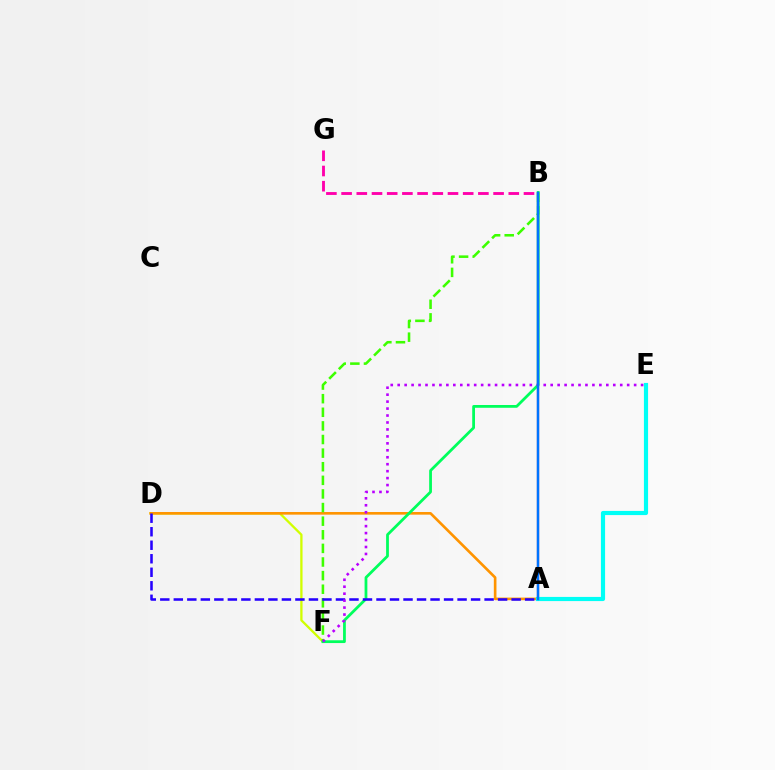{('D', 'F'): [{'color': '#d1ff00', 'line_style': 'solid', 'thickness': 1.66}], ('A', 'D'): [{'color': '#ff9400', 'line_style': 'solid', 'thickness': 1.9}, {'color': '#2500ff', 'line_style': 'dashed', 'thickness': 1.84}], ('A', 'B'): [{'color': '#ff0000', 'line_style': 'solid', 'thickness': 1.55}, {'color': '#0074ff', 'line_style': 'solid', 'thickness': 1.78}], ('A', 'E'): [{'color': '#00fff6', 'line_style': 'solid', 'thickness': 2.99}], ('B', 'F'): [{'color': '#3dff00', 'line_style': 'dashed', 'thickness': 1.85}, {'color': '#00ff5c', 'line_style': 'solid', 'thickness': 2.0}], ('E', 'F'): [{'color': '#b900ff', 'line_style': 'dotted', 'thickness': 1.89}], ('B', 'G'): [{'color': '#ff00ac', 'line_style': 'dashed', 'thickness': 2.06}]}